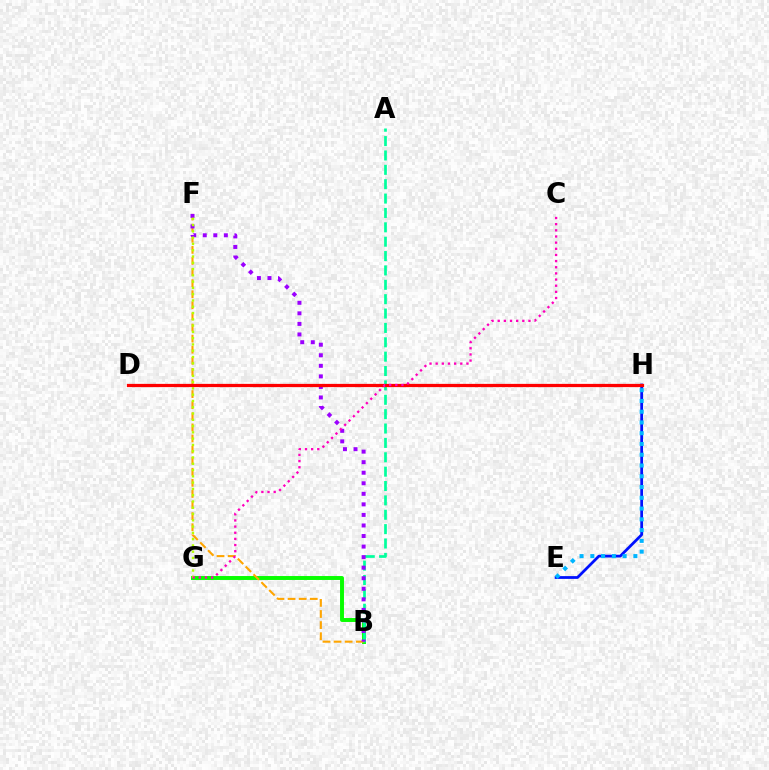{('E', 'H'): [{'color': '#0010ff', 'line_style': 'solid', 'thickness': 1.99}, {'color': '#00b5ff', 'line_style': 'dotted', 'thickness': 2.92}], ('B', 'G'): [{'color': '#08ff00', 'line_style': 'solid', 'thickness': 2.83}], ('A', 'B'): [{'color': '#00ff9d', 'line_style': 'dashed', 'thickness': 1.95}], ('B', 'F'): [{'color': '#ffa500', 'line_style': 'dashed', 'thickness': 1.51}, {'color': '#9b00ff', 'line_style': 'dotted', 'thickness': 2.87}], ('F', 'G'): [{'color': '#b3ff00', 'line_style': 'dotted', 'thickness': 1.71}], ('D', 'H'): [{'color': '#ff0000', 'line_style': 'solid', 'thickness': 2.34}], ('C', 'G'): [{'color': '#ff00bd', 'line_style': 'dotted', 'thickness': 1.67}]}